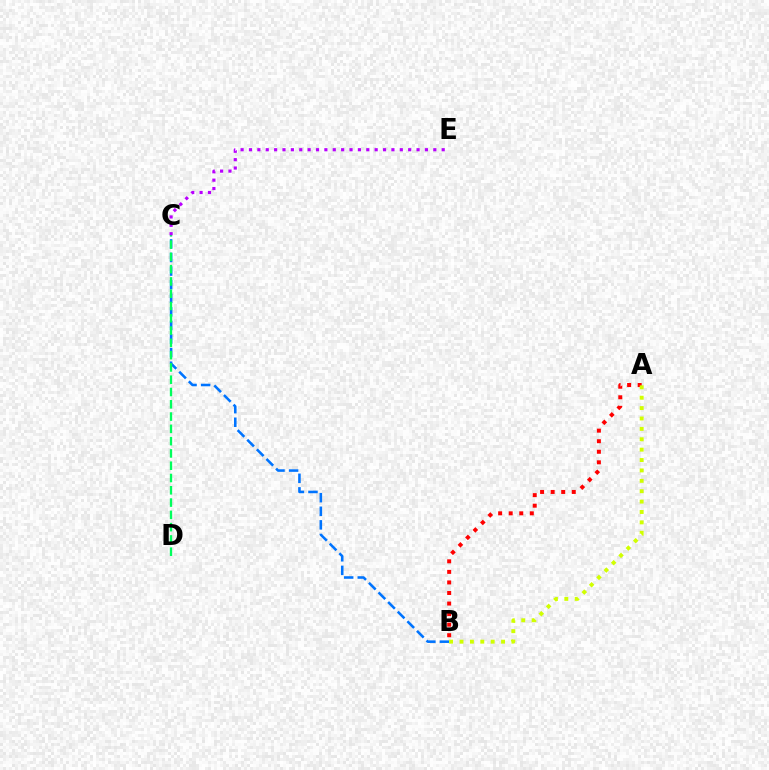{('B', 'C'): [{'color': '#0074ff', 'line_style': 'dashed', 'thickness': 1.85}], ('A', 'B'): [{'color': '#ff0000', 'line_style': 'dotted', 'thickness': 2.87}, {'color': '#d1ff00', 'line_style': 'dotted', 'thickness': 2.82}], ('C', 'D'): [{'color': '#00ff5c', 'line_style': 'dashed', 'thickness': 1.67}], ('C', 'E'): [{'color': '#b900ff', 'line_style': 'dotted', 'thickness': 2.28}]}